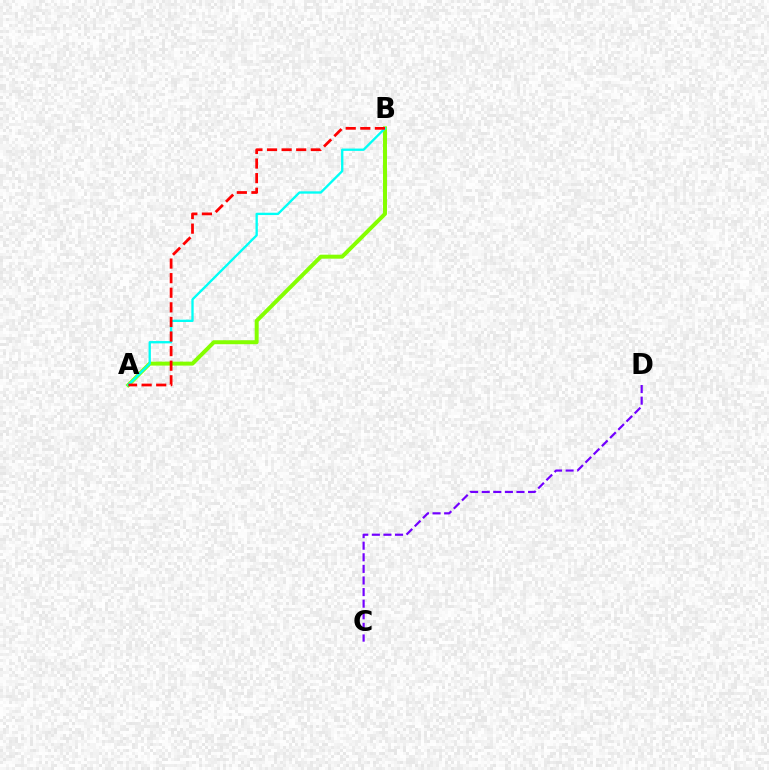{('A', 'B'): [{'color': '#84ff00', 'line_style': 'solid', 'thickness': 2.86}, {'color': '#00fff6', 'line_style': 'solid', 'thickness': 1.68}, {'color': '#ff0000', 'line_style': 'dashed', 'thickness': 1.98}], ('C', 'D'): [{'color': '#7200ff', 'line_style': 'dashed', 'thickness': 1.58}]}